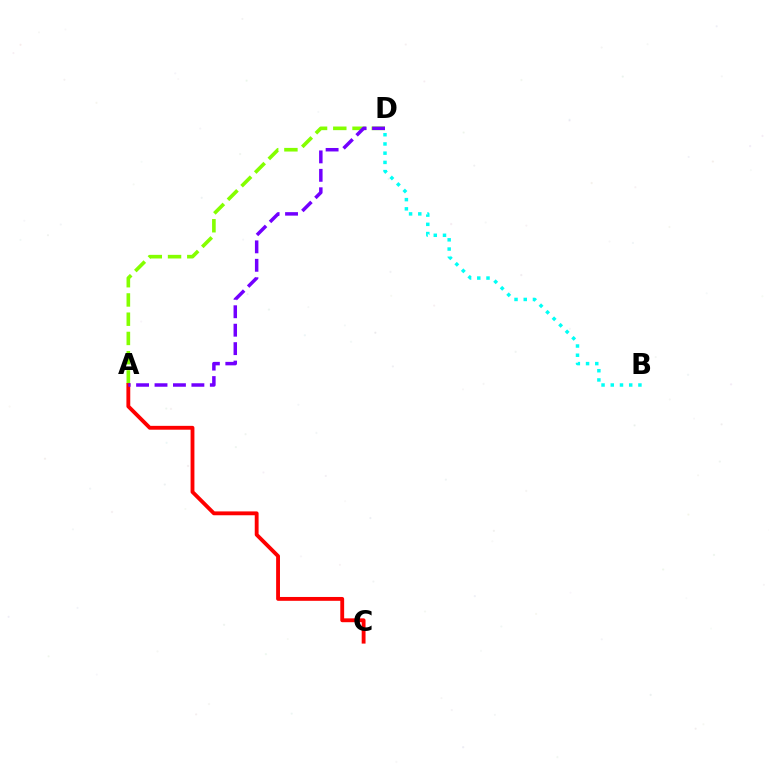{('B', 'D'): [{'color': '#00fff6', 'line_style': 'dotted', 'thickness': 2.5}], ('A', 'D'): [{'color': '#84ff00', 'line_style': 'dashed', 'thickness': 2.61}, {'color': '#7200ff', 'line_style': 'dashed', 'thickness': 2.5}], ('A', 'C'): [{'color': '#ff0000', 'line_style': 'solid', 'thickness': 2.77}]}